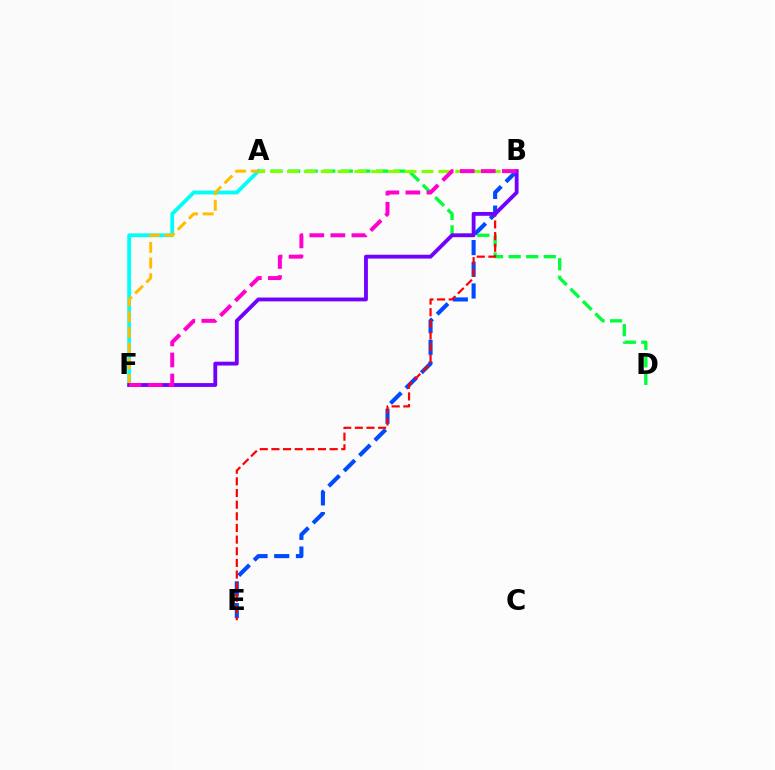{('B', 'E'): [{'color': '#004bff', 'line_style': 'dashed', 'thickness': 2.95}, {'color': '#ff0000', 'line_style': 'dashed', 'thickness': 1.58}], ('A', 'F'): [{'color': '#00fff6', 'line_style': 'solid', 'thickness': 2.74}, {'color': '#ffbd00', 'line_style': 'dashed', 'thickness': 2.13}], ('A', 'D'): [{'color': '#00ff39', 'line_style': 'dashed', 'thickness': 2.39}], ('A', 'B'): [{'color': '#84ff00', 'line_style': 'dashed', 'thickness': 2.29}], ('B', 'F'): [{'color': '#7200ff', 'line_style': 'solid', 'thickness': 2.76}, {'color': '#ff00cf', 'line_style': 'dashed', 'thickness': 2.86}]}